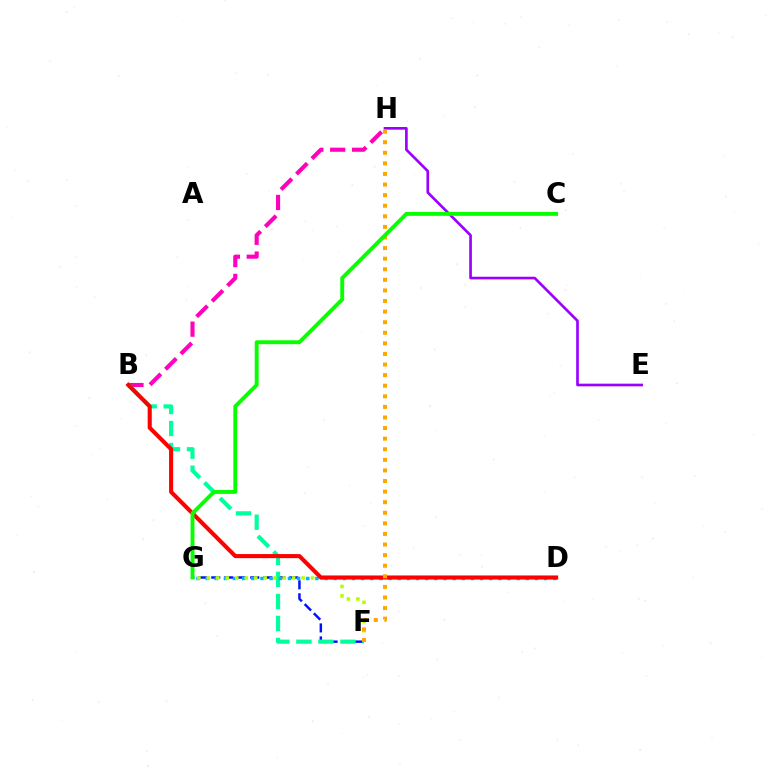{('B', 'H'): [{'color': '#ff00bd', 'line_style': 'dashed', 'thickness': 2.97}], ('F', 'G'): [{'color': '#0010ff', 'line_style': 'dashed', 'thickness': 1.77}, {'color': '#b3ff00', 'line_style': 'dotted', 'thickness': 2.57}], ('B', 'F'): [{'color': '#00ff9d', 'line_style': 'dashed', 'thickness': 2.99}], ('D', 'G'): [{'color': '#00b5ff', 'line_style': 'dotted', 'thickness': 2.49}], ('E', 'H'): [{'color': '#9b00ff', 'line_style': 'solid', 'thickness': 1.92}], ('B', 'D'): [{'color': '#ff0000', 'line_style': 'solid', 'thickness': 2.94}], ('F', 'H'): [{'color': '#ffa500', 'line_style': 'dotted', 'thickness': 2.88}], ('C', 'G'): [{'color': '#08ff00', 'line_style': 'solid', 'thickness': 2.8}]}